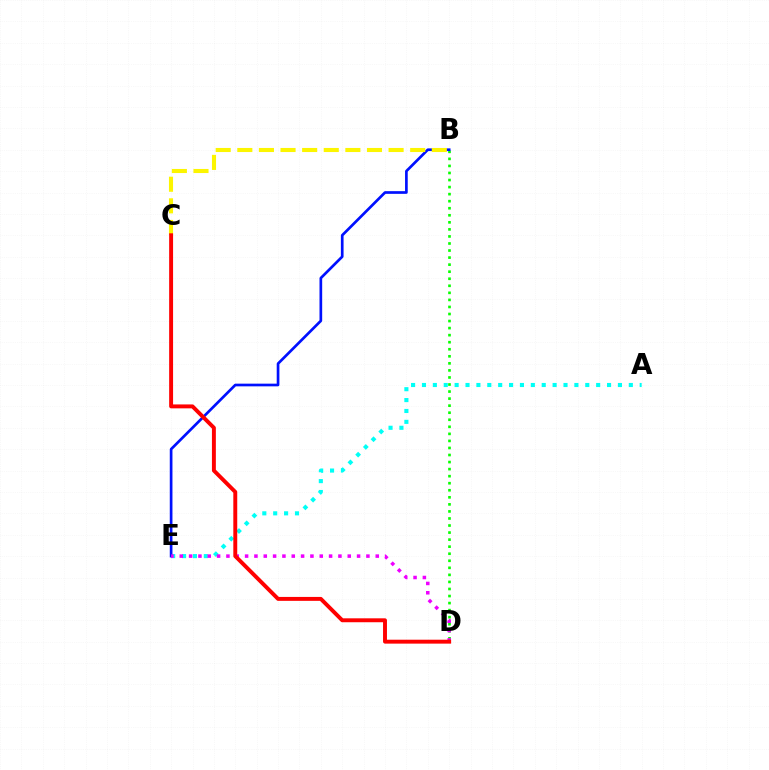{('B', 'D'): [{'color': '#08ff00', 'line_style': 'dotted', 'thickness': 1.92}], ('A', 'E'): [{'color': '#00fff6', 'line_style': 'dotted', 'thickness': 2.96}], ('B', 'E'): [{'color': '#0010ff', 'line_style': 'solid', 'thickness': 1.93}], ('D', 'E'): [{'color': '#ee00ff', 'line_style': 'dotted', 'thickness': 2.54}], ('B', 'C'): [{'color': '#fcf500', 'line_style': 'dashed', 'thickness': 2.94}], ('C', 'D'): [{'color': '#ff0000', 'line_style': 'solid', 'thickness': 2.82}]}